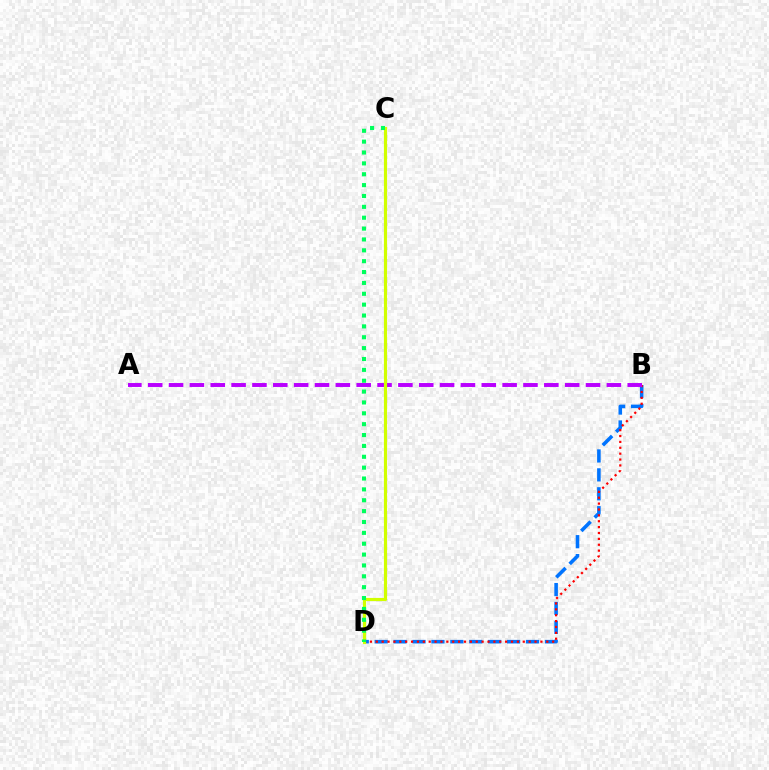{('B', 'D'): [{'color': '#0074ff', 'line_style': 'dashed', 'thickness': 2.57}, {'color': '#ff0000', 'line_style': 'dotted', 'thickness': 1.6}], ('A', 'B'): [{'color': '#b900ff', 'line_style': 'dashed', 'thickness': 2.83}], ('C', 'D'): [{'color': '#d1ff00', 'line_style': 'solid', 'thickness': 2.27}, {'color': '#00ff5c', 'line_style': 'dotted', 'thickness': 2.95}]}